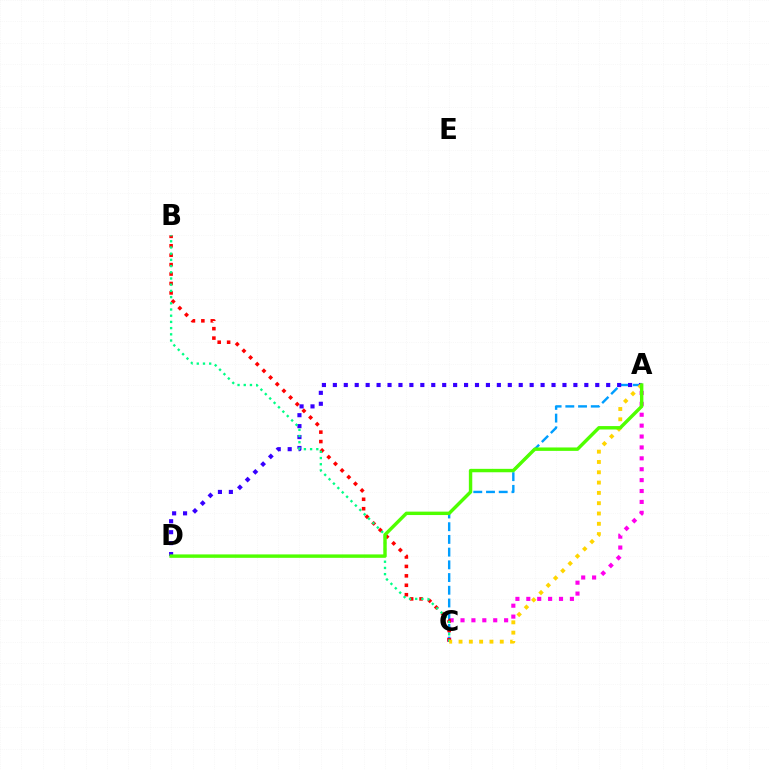{('A', 'C'): [{'color': '#ff00ed', 'line_style': 'dotted', 'thickness': 2.96}, {'color': '#009eff', 'line_style': 'dashed', 'thickness': 1.73}, {'color': '#ffd500', 'line_style': 'dotted', 'thickness': 2.8}], ('B', 'C'): [{'color': '#ff0000', 'line_style': 'dotted', 'thickness': 2.56}, {'color': '#00ff86', 'line_style': 'dotted', 'thickness': 1.69}], ('A', 'D'): [{'color': '#3700ff', 'line_style': 'dotted', 'thickness': 2.97}, {'color': '#4fff00', 'line_style': 'solid', 'thickness': 2.46}]}